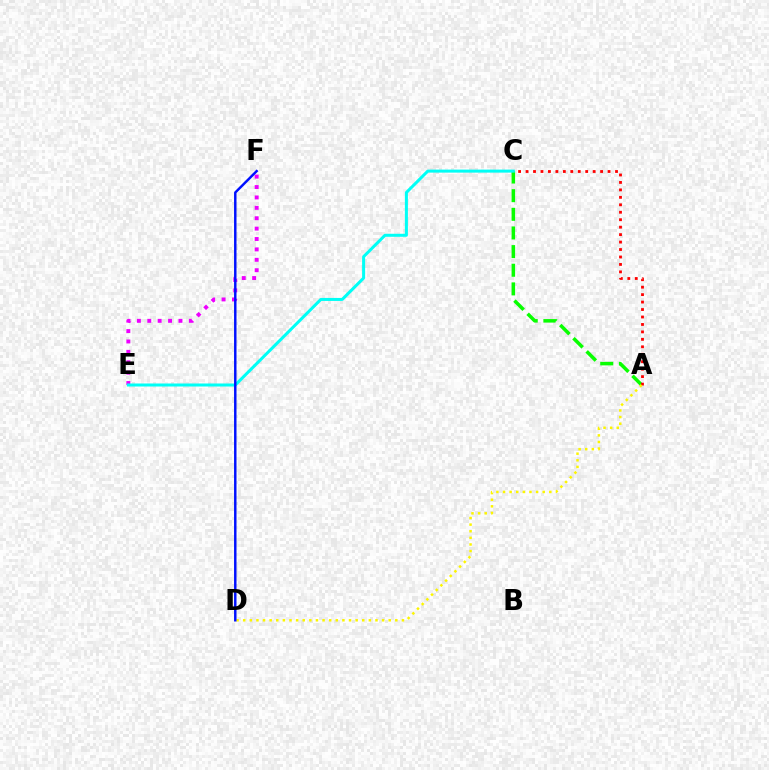{('A', 'C'): [{'color': '#08ff00', 'line_style': 'dashed', 'thickness': 2.53}, {'color': '#ff0000', 'line_style': 'dotted', 'thickness': 2.03}], ('E', 'F'): [{'color': '#ee00ff', 'line_style': 'dotted', 'thickness': 2.82}], ('C', 'E'): [{'color': '#00fff6', 'line_style': 'solid', 'thickness': 2.17}], ('A', 'D'): [{'color': '#fcf500', 'line_style': 'dotted', 'thickness': 1.8}], ('D', 'F'): [{'color': '#0010ff', 'line_style': 'solid', 'thickness': 1.77}]}